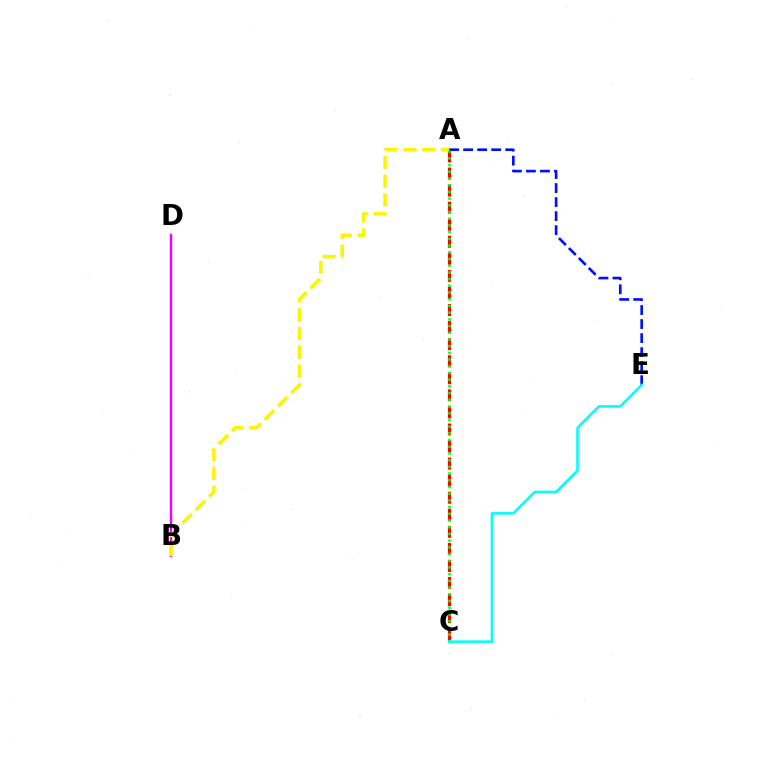{('B', 'D'): [{'color': '#ee00ff', 'line_style': 'solid', 'thickness': 1.74}], ('A', 'C'): [{'color': '#ff0000', 'line_style': 'dashed', 'thickness': 2.32}, {'color': '#08ff00', 'line_style': 'dotted', 'thickness': 1.82}], ('A', 'B'): [{'color': '#fcf500', 'line_style': 'dashed', 'thickness': 2.55}], ('A', 'E'): [{'color': '#0010ff', 'line_style': 'dashed', 'thickness': 1.91}], ('C', 'E'): [{'color': '#00fff6', 'line_style': 'solid', 'thickness': 1.84}]}